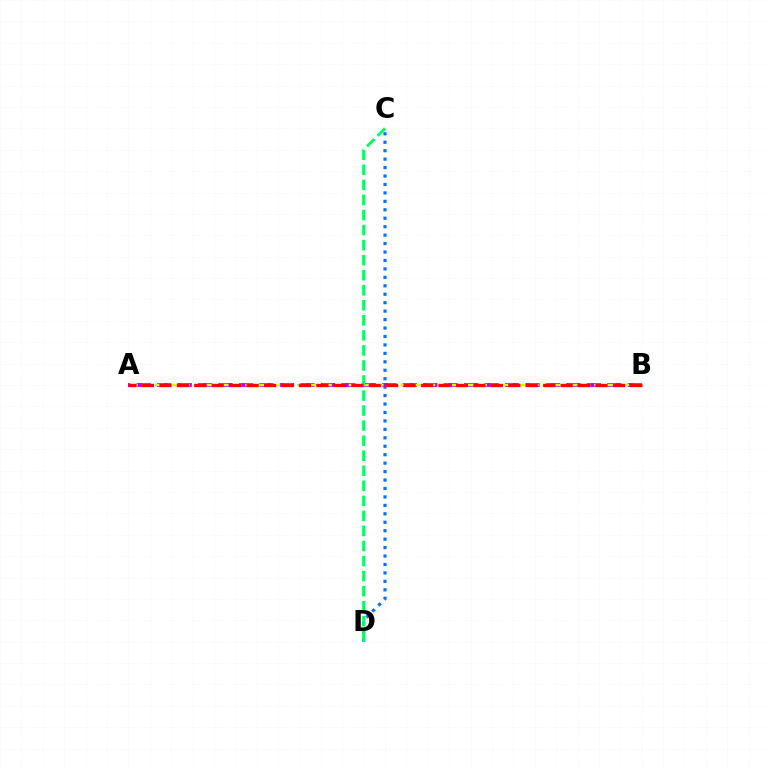{('C', 'D'): [{'color': '#0074ff', 'line_style': 'dotted', 'thickness': 2.29}, {'color': '#00ff5c', 'line_style': 'dashed', 'thickness': 2.04}], ('A', 'B'): [{'color': '#b900ff', 'line_style': 'dashed', 'thickness': 2.78}, {'color': '#d1ff00', 'line_style': 'dashed', 'thickness': 1.76}, {'color': '#ff0000', 'line_style': 'dashed', 'thickness': 2.37}]}